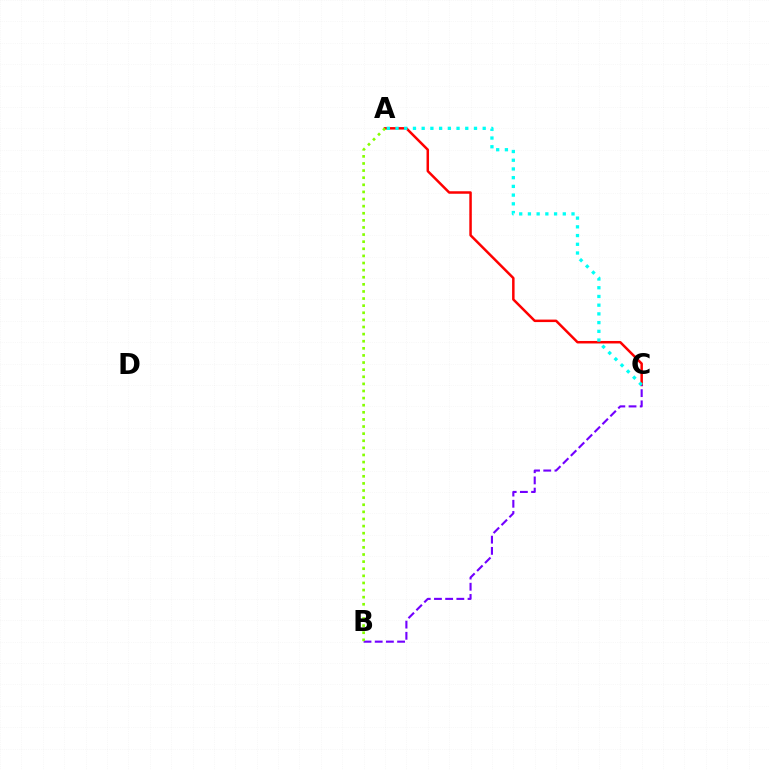{('A', 'C'): [{'color': '#ff0000', 'line_style': 'solid', 'thickness': 1.8}, {'color': '#00fff6', 'line_style': 'dotted', 'thickness': 2.37}], ('B', 'C'): [{'color': '#7200ff', 'line_style': 'dashed', 'thickness': 1.52}], ('A', 'B'): [{'color': '#84ff00', 'line_style': 'dotted', 'thickness': 1.93}]}